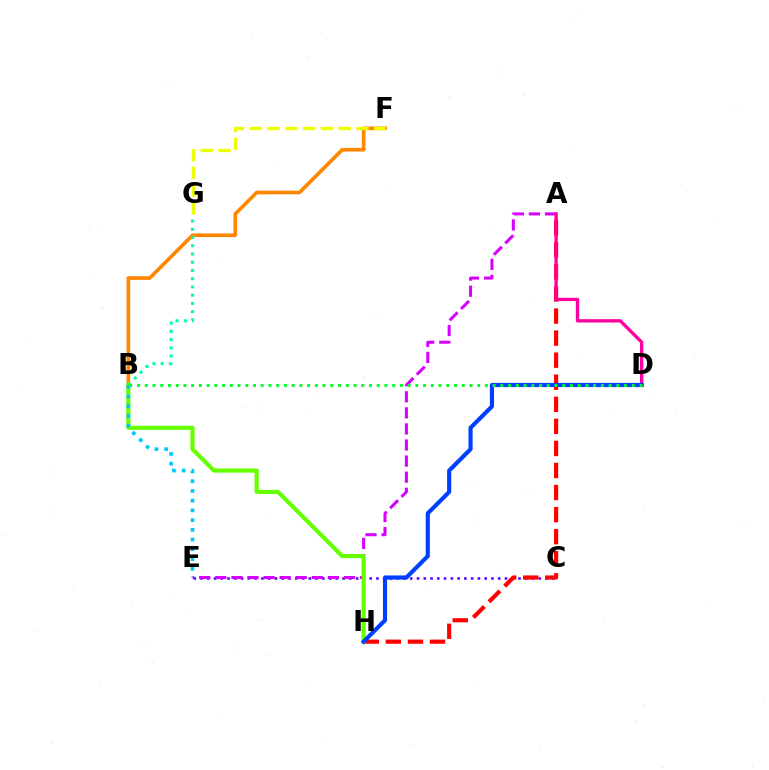{('C', 'E'): [{'color': '#4f00ff', 'line_style': 'dotted', 'thickness': 1.84}], ('A', 'H'): [{'color': '#ff0000', 'line_style': 'dashed', 'thickness': 3.0}], ('A', 'E'): [{'color': '#d600ff', 'line_style': 'dashed', 'thickness': 2.18}], ('B', 'F'): [{'color': '#ff8800', 'line_style': 'solid', 'thickness': 2.64}], ('B', 'G'): [{'color': '#00ffaf', 'line_style': 'dotted', 'thickness': 2.24}], ('A', 'D'): [{'color': '#ff00a0', 'line_style': 'solid', 'thickness': 2.4}], ('F', 'G'): [{'color': '#eeff00', 'line_style': 'dashed', 'thickness': 2.41}], ('B', 'H'): [{'color': '#66ff00', 'line_style': 'solid', 'thickness': 2.98}], ('D', 'H'): [{'color': '#003fff', 'line_style': 'solid', 'thickness': 2.97}], ('B', 'E'): [{'color': '#00c7ff', 'line_style': 'dotted', 'thickness': 2.64}], ('B', 'D'): [{'color': '#00ff27', 'line_style': 'dotted', 'thickness': 2.1}]}